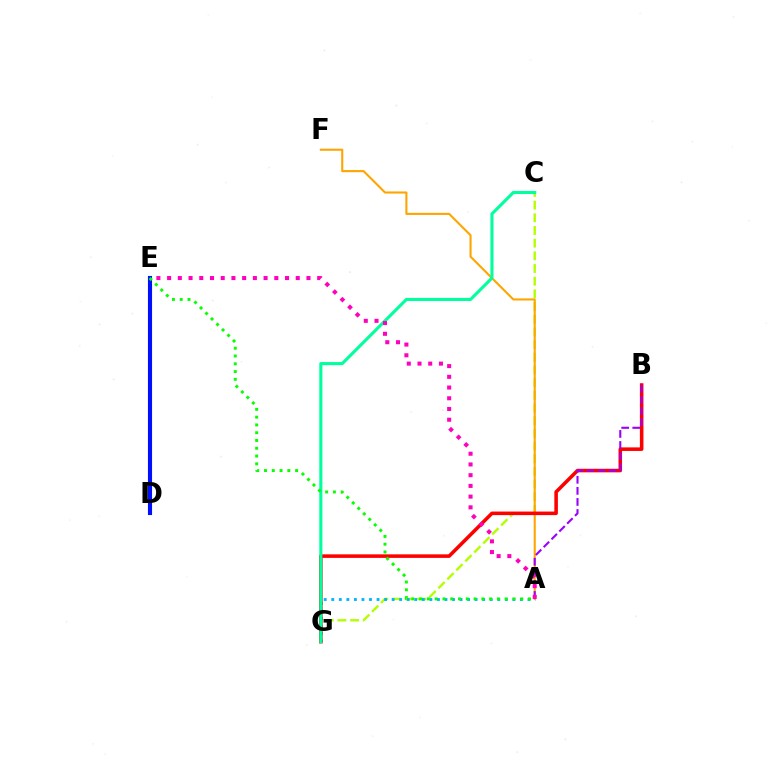{('C', 'G'): [{'color': '#b3ff00', 'line_style': 'dashed', 'thickness': 1.72}, {'color': '#00ff9d', 'line_style': 'solid', 'thickness': 2.22}], ('A', 'F'): [{'color': '#ffa500', 'line_style': 'solid', 'thickness': 1.51}], ('A', 'G'): [{'color': '#00b5ff', 'line_style': 'dotted', 'thickness': 2.05}], ('B', 'G'): [{'color': '#ff0000', 'line_style': 'solid', 'thickness': 2.56}], ('D', 'E'): [{'color': '#0010ff', 'line_style': 'solid', 'thickness': 2.96}], ('A', 'B'): [{'color': '#9b00ff', 'line_style': 'dashed', 'thickness': 1.5}], ('A', 'E'): [{'color': '#08ff00', 'line_style': 'dotted', 'thickness': 2.11}, {'color': '#ff00bd', 'line_style': 'dotted', 'thickness': 2.91}]}